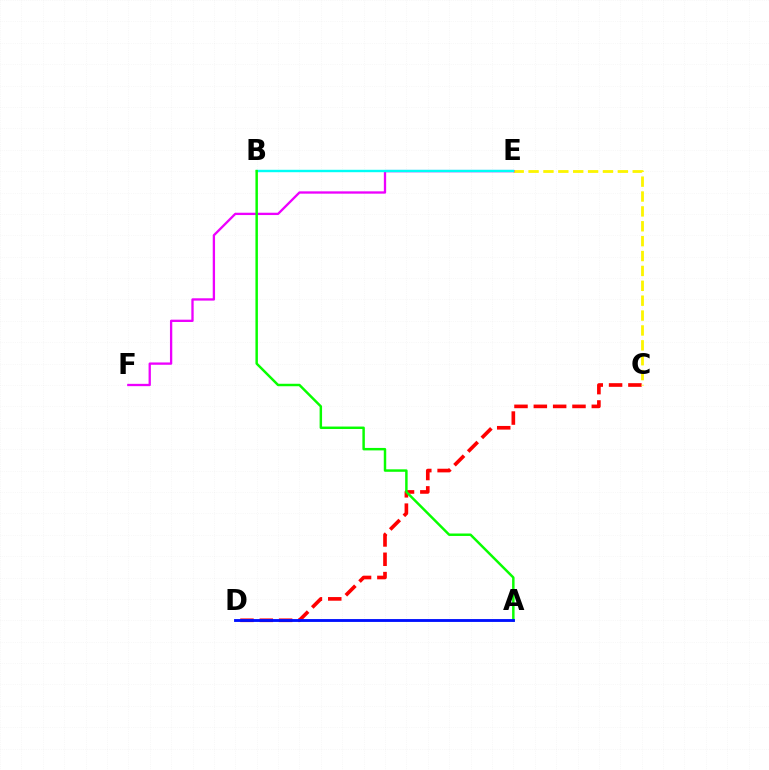{('C', 'D'): [{'color': '#ff0000', 'line_style': 'dashed', 'thickness': 2.63}], ('C', 'E'): [{'color': '#fcf500', 'line_style': 'dashed', 'thickness': 2.02}], ('E', 'F'): [{'color': '#ee00ff', 'line_style': 'solid', 'thickness': 1.67}], ('B', 'E'): [{'color': '#00fff6', 'line_style': 'solid', 'thickness': 1.74}], ('A', 'B'): [{'color': '#08ff00', 'line_style': 'solid', 'thickness': 1.77}], ('A', 'D'): [{'color': '#0010ff', 'line_style': 'solid', 'thickness': 2.06}]}